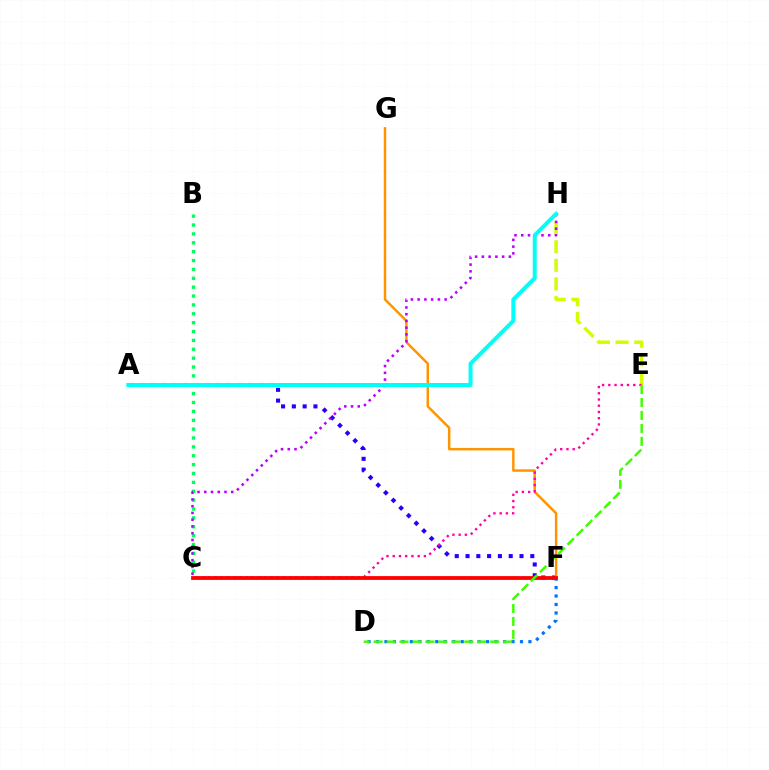{('A', 'F'): [{'color': '#2500ff', 'line_style': 'dotted', 'thickness': 2.93}], ('D', 'F'): [{'color': '#0074ff', 'line_style': 'dotted', 'thickness': 2.3}], ('F', 'G'): [{'color': '#ff9400', 'line_style': 'solid', 'thickness': 1.77}], ('B', 'C'): [{'color': '#00ff5c', 'line_style': 'dotted', 'thickness': 2.41}], ('E', 'H'): [{'color': '#d1ff00', 'line_style': 'dashed', 'thickness': 2.53}], ('C', 'E'): [{'color': '#ff00ac', 'line_style': 'dotted', 'thickness': 1.69}], ('C', 'F'): [{'color': '#ff0000', 'line_style': 'solid', 'thickness': 2.73}], ('D', 'E'): [{'color': '#3dff00', 'line_style': 'dashed', 'thickness': 1.76}], ('C', 'H'): [{'color': '#b900ff', 'line_style': 'dotted', 'thickness': 1.83}], ('A', 'H'): [{'color': '#00fff6', 'line_style': 'solid', 'thickness': 2.87}]}